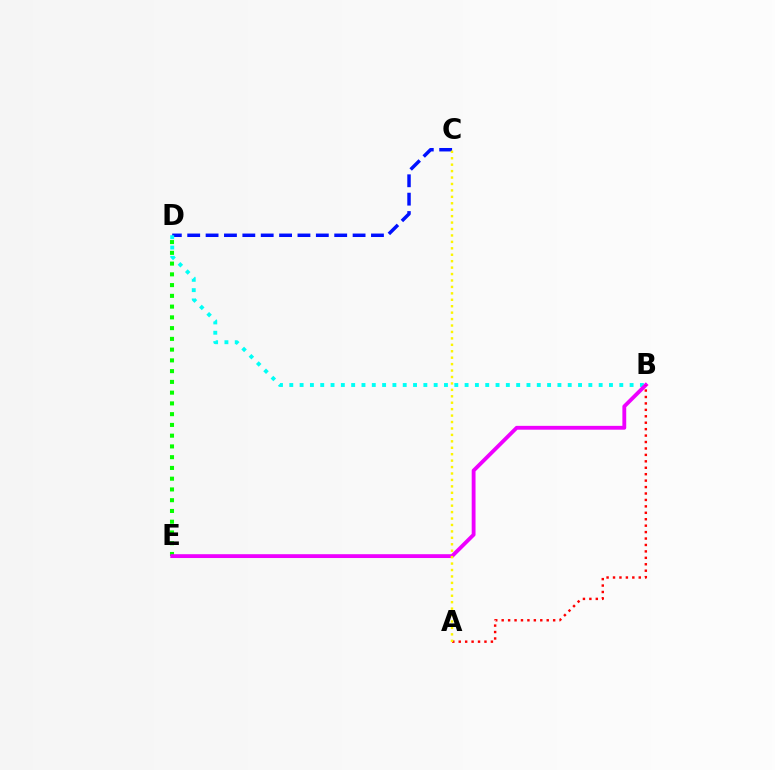{('C', 'D'): [{'color': '#0010ff', 'line_style': 'dashed', 'thickness': 2.5}], ('B', 'D'): [{'color': '#00fff6', 'line_style': 'dotted', 'thickness': 2.8}], ('D', 'E'): [{'color': '#08ff00', 'line_style': 'dotted', 'thickness': 2.92}], ('B', 'E'): [{'color': '#ee00ff', 'line_style': 'solid', 'thickness': 2.76}], ('A', 'B'): [{'color': '#ff0000', 'line_style': 'dotted', 'thickness': 1.75}], ('A', 'C'): [{'color': '#fcf500', 'line_style': 'dotted', 'thickness': 1.75}]}